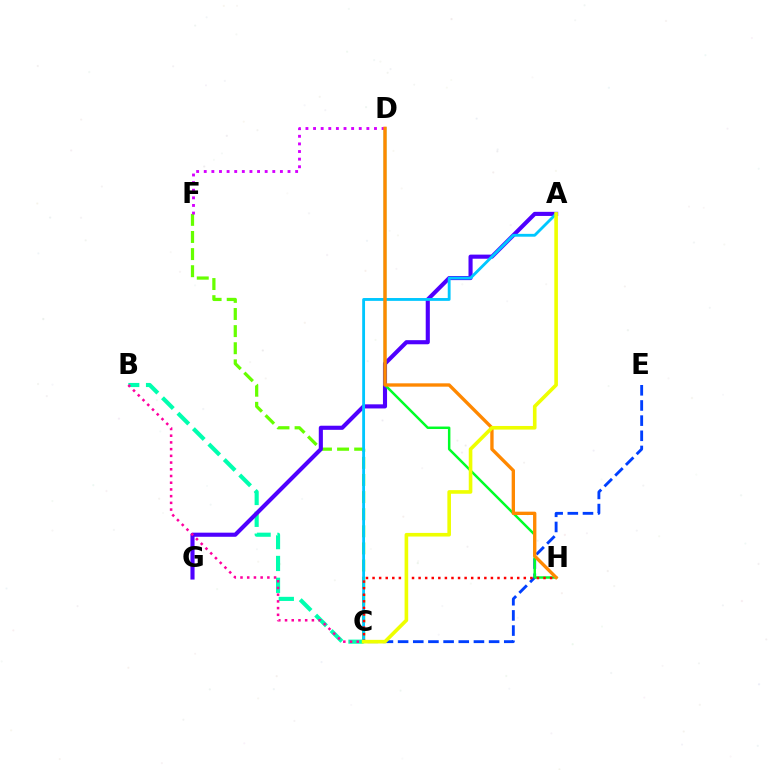{('C', 'F'): [{'color': '#66ff00', 'line_style': 'dashed', 'thickness': 2.32}], ('C', 'E'): [{'color': '#003fff', 'line_style': 'dashed', 'thickness': 2.06}], ('B', 'C'): [{'color': '#00ffaf', 'line_style': 'dashed', 'thickness': 2.97}, {'color': '#ff00a0', 'line_style': 'dotted', 'thickness': 1.82}], ('A', 'G'): [{'color': '#4f00ff', 'line_style': 'solid', 'thickness': 2.96}], ('D', 'H'): [{'color': '#00ff27', 'line_style': 'solid', 'thickness': 1.78}, {'color': '#ff8800', 'line_style': 'solid', 'thickness': 2.41}], ('A', 'C'): [{'color': '#00c7ff', 'line_style': 'solid', 'thickness': 2.04}, {'color': '#eeff00', 'line_style': 'solid', 'thickness': 2.6}], ('D', 'F'): [{'color': '#d600ff', 'line_style': 'dotted', 'thickness': 2.07}], ('C', 'H'): [{'color': '#ff0000', 'line_style': 'dotted', 'thickness': 1.79}]}